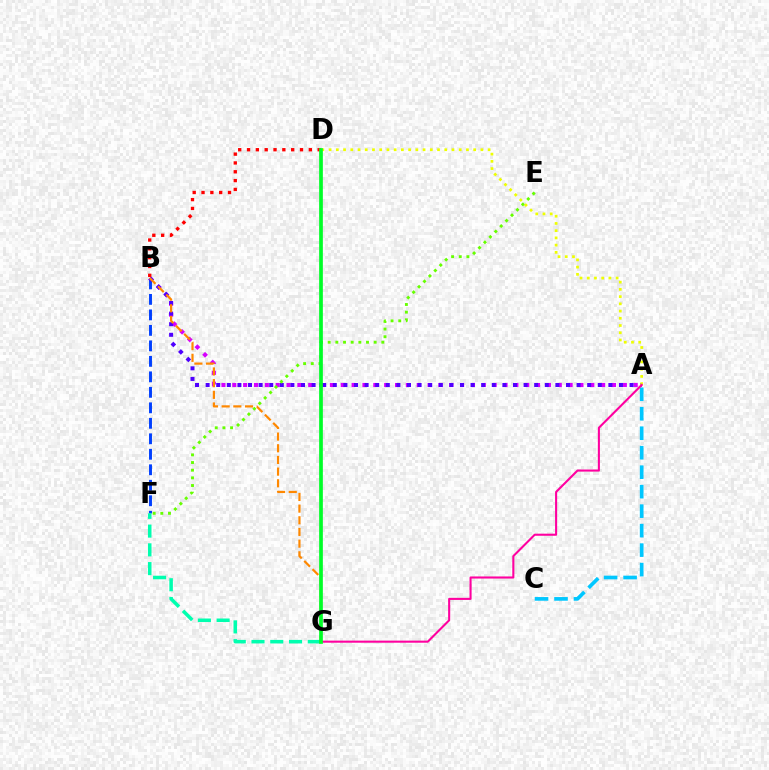{('A', 'C'): [{'color': '#00c7ff', 'line_style': 'dashed', 'thickness': 2.65}], ('A', 'B'): [{'color': '#d600ff', 'line_style': 'dotted', 'thickness': 2.95}, {'color': '#4f00ff', 'line_style': 'dotted', 'thickness': 2.88}], ('B', 'F'): [{'color': '#003fff', 'line_style': 'dashed', 'thickness': 2.1}], ('F', 'G'): [{'color': '#00ffaf', 'line_style': 'dashed', 'thickness': 2.55}], ('E', 'F'): [{'color': '#66ff00', 'line_style': 'dotted', 'thickness': 2.08}], ('A', 'D'): [{'color': '#eeff00', 'line_style': 'dotted', 'thickness': 1.96}], ('B', 'G'): [{'color': '#ff8800', 'line_style': 'dashed', 'thickness': 1.59}], ('A', 'G'): [{'color': '#ff00a0', 'line_style': 'solid', 'thickness': 1.51}], ('B', 'D'): [{'color': '#ff0000', 'line_style': 'dotted', 'thickness': 2.4}], ('D', 'G'): [{'color': '#00ff27', 'line_style': 'solid', 'thickness': 2.67}]}